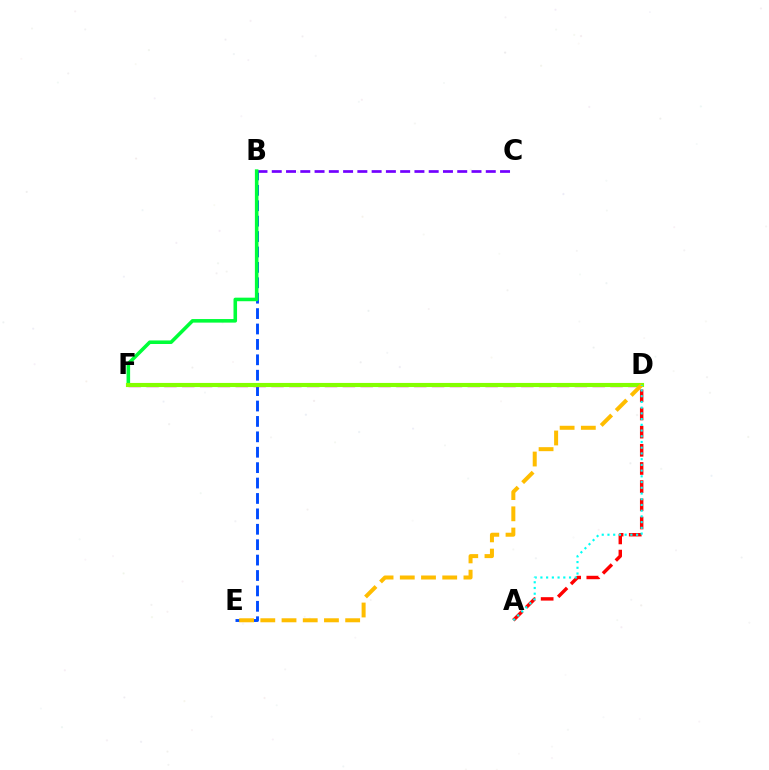{('B', 'C'): [{'color': '#7200ff', 'line_style': 'dashed', 'thickness': 1.94}], ('B', 'E'): [{'color': '#004bff', 'line_style': 'dashed', 'thickness': 2.09}], ('A', 'D'): [{'color': '#ff0000', 'line_style': 'dashed', 'thickness': 2.47}, {'color': '#00fff6', 'line_style': 'dotted', 'thickness': 1.56}], ('D', 'F'): [{'color': '#ff00cf', 'line_style': 'dashed', 'thickness': 2.42}, {'color': '#84ff00', 'line_style': 'solid', 'thickness': 2.97}], ('B', 'F'): [{'color': '#00ff39', 'line_style': 'solid', 'thickness': 2.57}], ('D', 'E'): [{'color': '#ffbd00', 'line_style': 'dashed', 'thickness': 2.88}]}